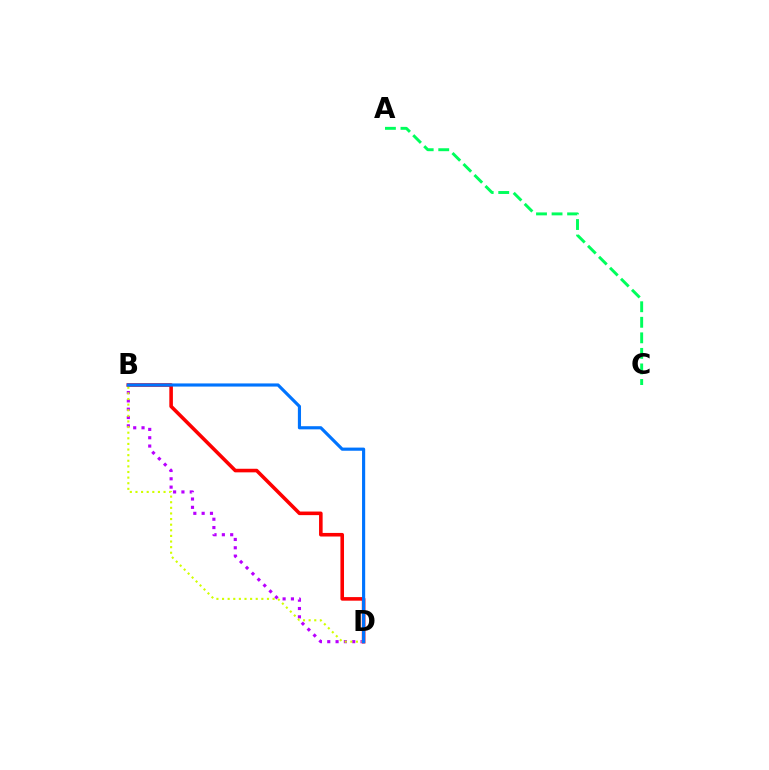{('B', 'D'): [{'color': '#ff0000', 'line_style': 'solid', 'thickness': 2.58}, {'color': '#b900ff', 'line_style': 'dotted', 'thickness': 2.26}, {'color': '#d1ff00', 'line_style': 'dotted', 'thickness': 1.53}, {'color': '#0074ff', 'line_style': 'solid', 'thickness': 2.27}], ('A', 'C'): [{'color': '#00ff5c', 'line_style': 'dashed', 'thickness': 2.11}]}